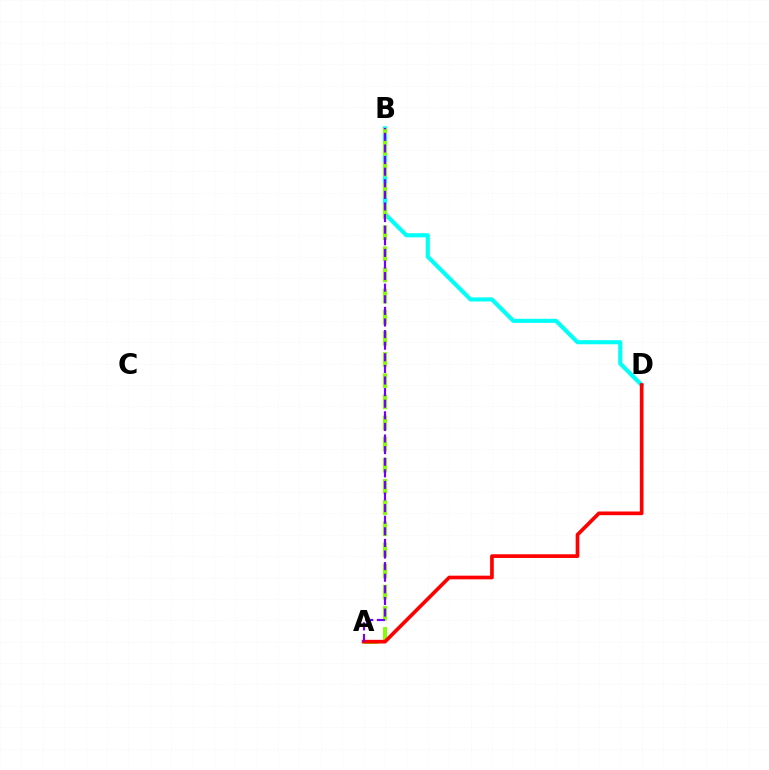{('B', 'D'): [{'color': '#00fff6', 'line_style': 'solid', 'thickness': 2.95}], ('A', 'B'): [{'color': '#84ff00', 'line_style': 'dashed', 'thickness': 2.87}, {'color': '#7200ff', 'line_style': 'dashed', 'thickness': 1.58}], ('A', 'D'): [{'color': '#ff0000', 'line_style': 'solid', 'thickness': 2.64}]}